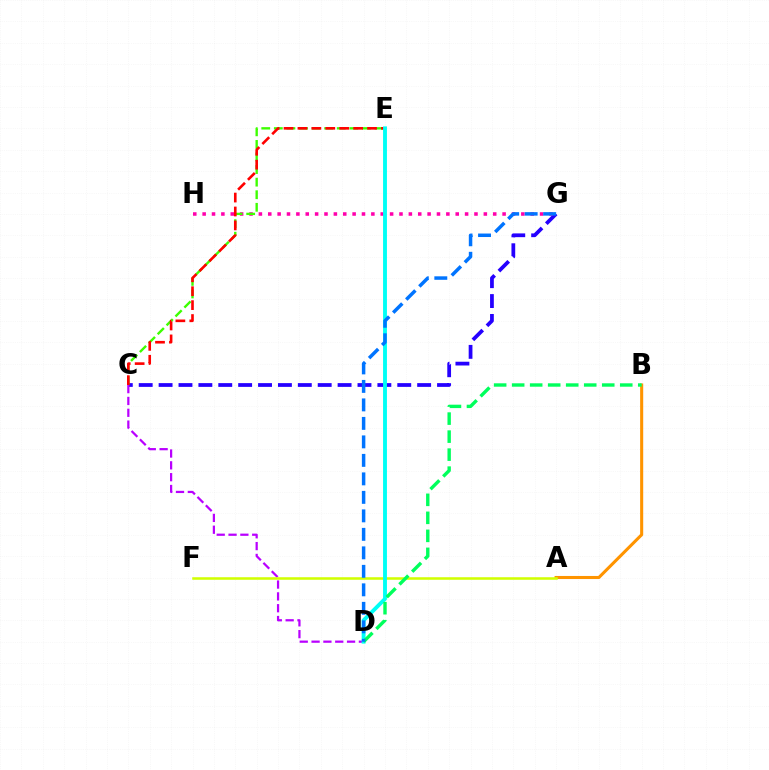{('C', 'G'): [{'color': '#2500ff', 'line_style': 'dashed', 'thickness': 2.7}], ('G', 'H'): [{'color': '#ff00ac', 'line_style': 'dotted', 'thickness': 2.55}], ('C', 'D'): [{'color': '#b900ff', 'line_style': 'dashed', 'thickness': 1.61}], ('C', 'E'): [{'color': '#3dff00', 'line_style': 'dashed', 'thickness': 1.71}, {'color': '#ff0000', 'line_style': 'dashed', 'thickness': 1.89}], ('A', 'B'): [{'color': '#ff9400', 'line_style': 'solid', 'thickness': 2.21}], ('A', 'F'): [{'color': '#d1ff00', 'line_style': 'solid', 'thickness': 1.83}], ('D', 'E'): [{'color': '#00fff6', 'line_style': 'solid', 'thickness': 2.79}], ('B', 'D'): [{'color': '#00ff5c', 'line_style': 'dashed', 'thickness': 2.45}], ('D', 'G'): [{'color': '#0074ff', 'line_style': 'dashed', 'thickness': 2.51}]}